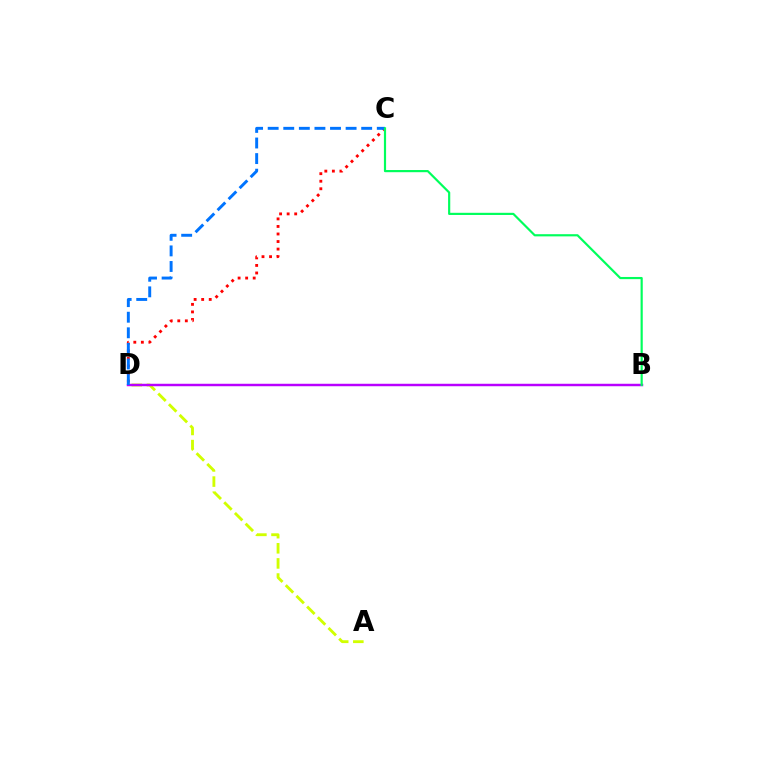{('A', 'D'): [{'color': '#d1ff00', 'line_style': 'dashed', 'thickness': 2.05}], ('C', 'D'): [{'color': '#ff0000', 'line_style': 'dotted', 'thickness': 2.05}, {'color': '#0074ff', 'line_style': 'dashed', 'thickness': 2.12}], ('B', 'D'): [{'color': '#b900ff', 'line_style': 'solid', 'thickness': 1.77}], ('B', 'C'): [{'color': '#00ff5c', 'line_style': 'solid', 'thickness': 1.57}]}